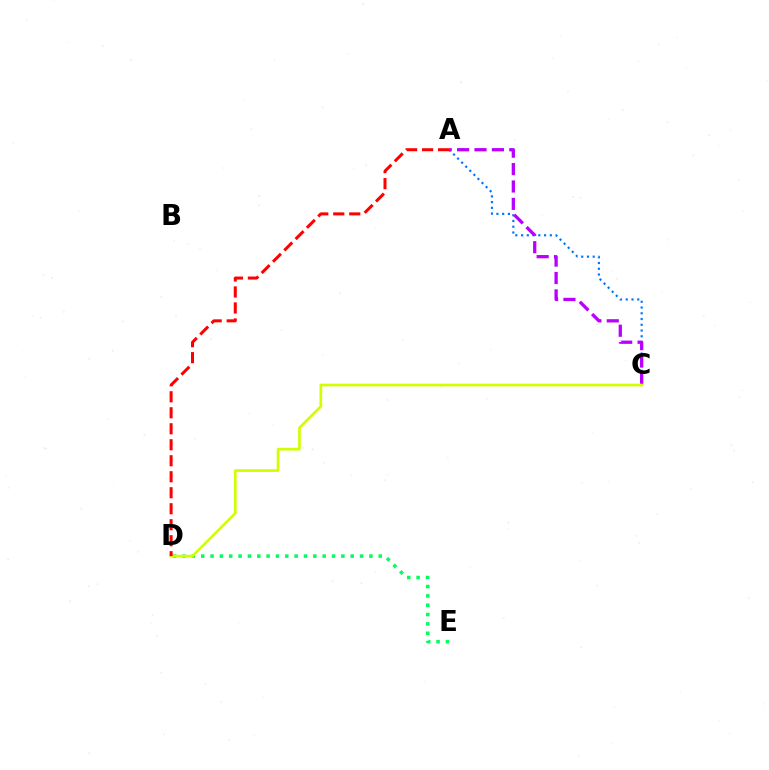{('A', 'C'): [{'color': '#0074ff', 'line_style': 'dotted', 'thickness': 1.56}, {'color': '#b900ff', 'line_style': 'dashed', 'thickness': 2.36}], ('D', 'E'): [{'color': '#00ff5c', 'line_style': 'dotted', 'thickness': 2.54}], ('C', 'D'): [{'color': '#d1ff00', 'line_style': 'solid', 'thickness': 1.95}], ('A', 'D'): [{'color': '#ff0000', 'line_style': 'dashed', 'thickness': 2.17}]}